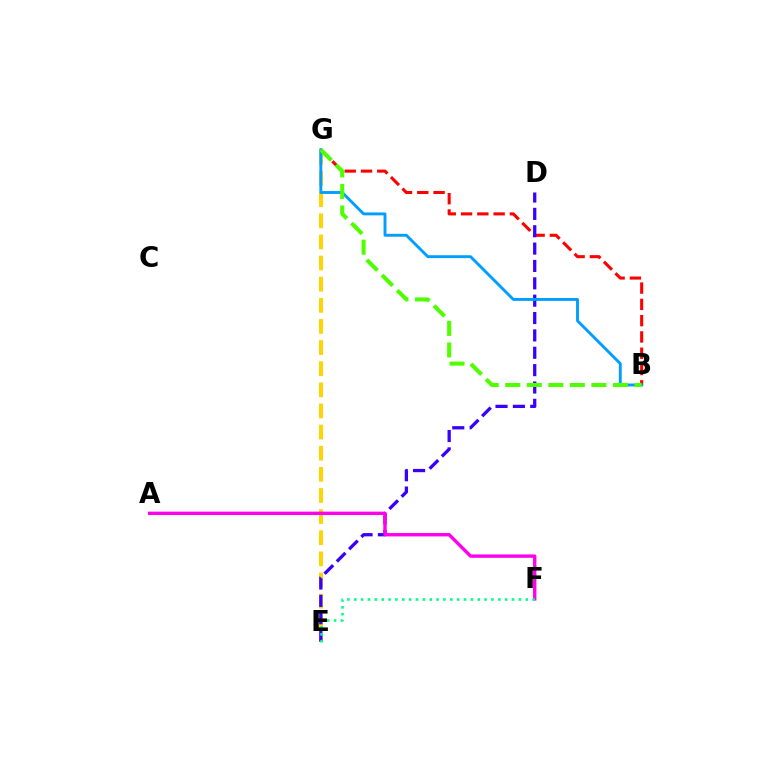{('B', 'G'): [{'color': '#ff0000', 'line_style': 'dashed', 'thickness': 2.21}, {'color': '#009eff', 'line_style': 'solid', 'thickness': 2.08}, {'color': '#4fff00', 'line_style': 'dashed', 'thickness': 2.93}], ('E', 'G'): [{'color': '#ffd500', 'line_style': 'dashed', 'thickness': 2.87}], ('D', 'E'): [{'color': '#3700ff', 'line_style': 'dashed', 'thickness': 2.36}], ('A', 'F'): [{'color': '#ff00ed', 'line_style': 'solid', 'thickness': 2.45}], ('E', 'F'): [{'color': '#00ff86', 'line_style': 'dotted', 'thickness': 1.86}]}